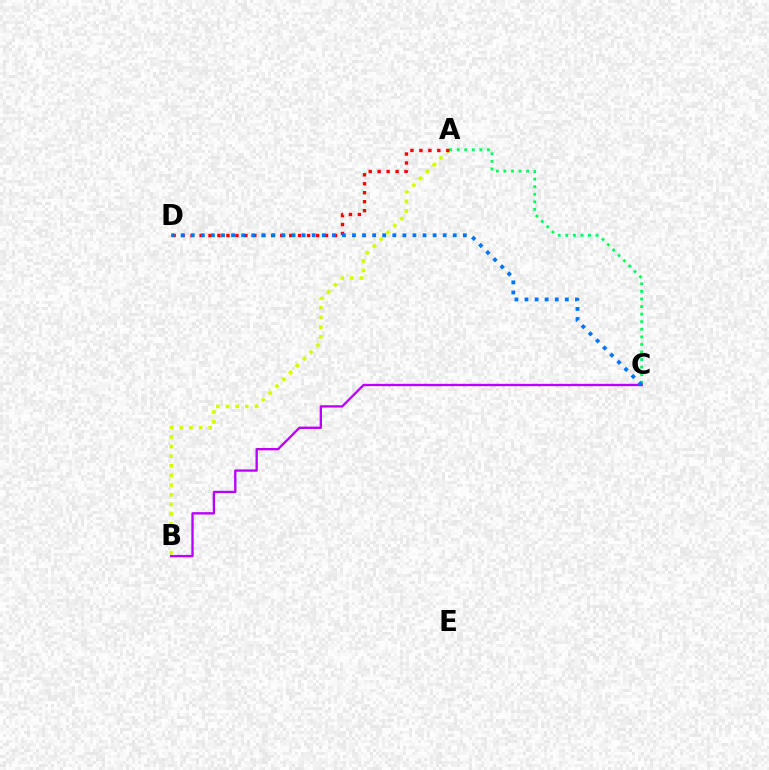{('A', 'C'): [{'color': '#00ff5c', 'line_style': 'dotted', 'thickness': 2.06}], ('A', 'B'): [{'color': '#d1ff00', 'line_style': 'dotted', 'thickness': 2.62}], ('B', 'C'): [{'color': '#b900ff', 'line_style': 'solid', 'thickness': 1.69}], ('A', 'D'): [{'color': '#ff0000', 'line_style': 'dotted', 'thickness': 2.44}], ('C', 'D'): [{'color': '#0074ff', 'line_style': 'dotted', 'thickness': 2.74}]}